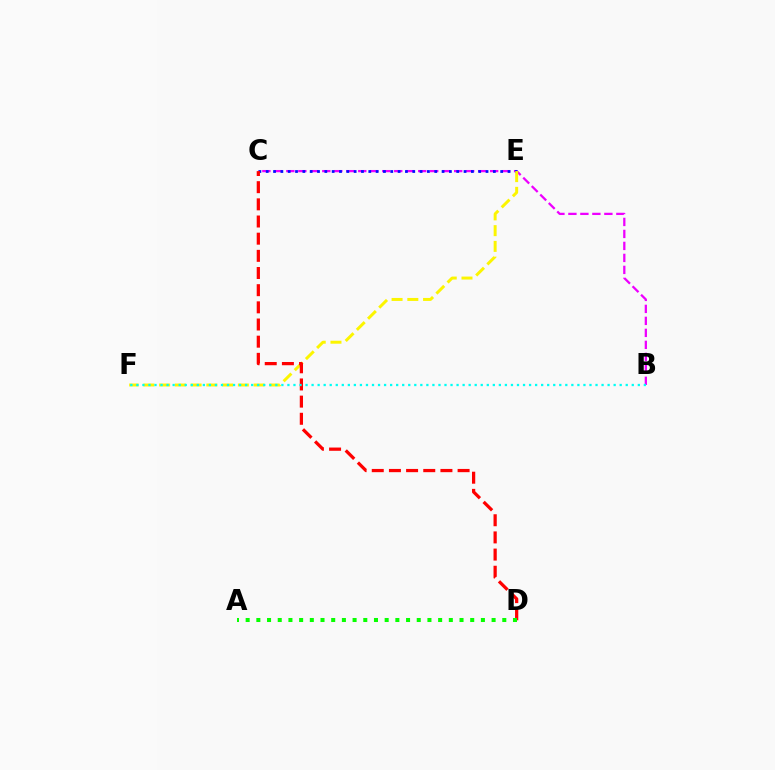{('B', 'C'): [{'color': '#ee00ff', 'line_style': 'dashed', 'thickness': 1.63}], ('C', 'E'): [{'color': '#0010ff', 'line_style': 'dotted', 'thickness': 1.99}], ('E', 'F'): [{'color': '#fcf500', 'line_style': 'dashed', 'thickness': 2.14}], ('C', 'D'): [{'color': '#ff0000', 'line_style': 'dashed', 'thickness': 2.33}], ('A', 'D'): [{'color': '#08ff00', 'line_style': 'dotted', 'thickness': 2.91}], ('B', 'F'): [{'color': '#00fff6', 'line_style': 'dotted', 'thickness': 1.64}]}